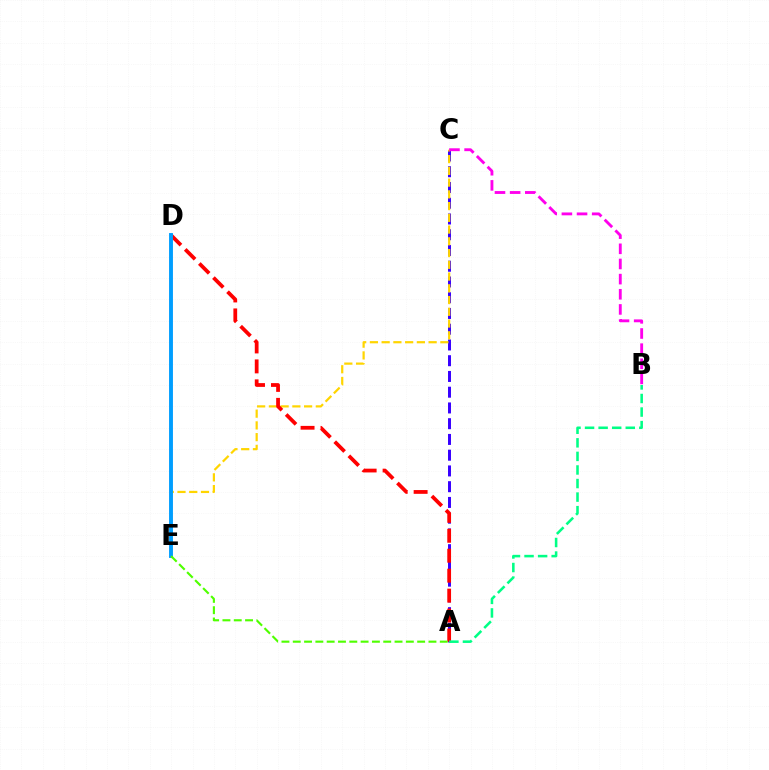{('A', 'C'): [{'color': '#3700ff', 'line_style': 'dashed', 'thickness': 2.14}], ('C', 'E'): [{'color': '#ffd500', 'line_style': 'dashed', 'thickness': 1.6}], ('A', 'D'): [{'color': '#ff0000', 'line_style': 'dashed', 'thickness': 2.71}], ('D', 'E'): [{'color': '#009eff', 'line_style': 'solid', 'thickness': 2.8}], ('A', 'B'): [{'color': '#00ff86', 'line_style': 'dashed', 'thickness': 1.84}], ('A', 'E'): [{'color': '#4fff00', 'line_style': 'dashed', 'thickness': 1.54}], ('B', 'C'): [{'color': '#ff00ed', 'line_style': 'dashed', 'thickness': 2.06}]}